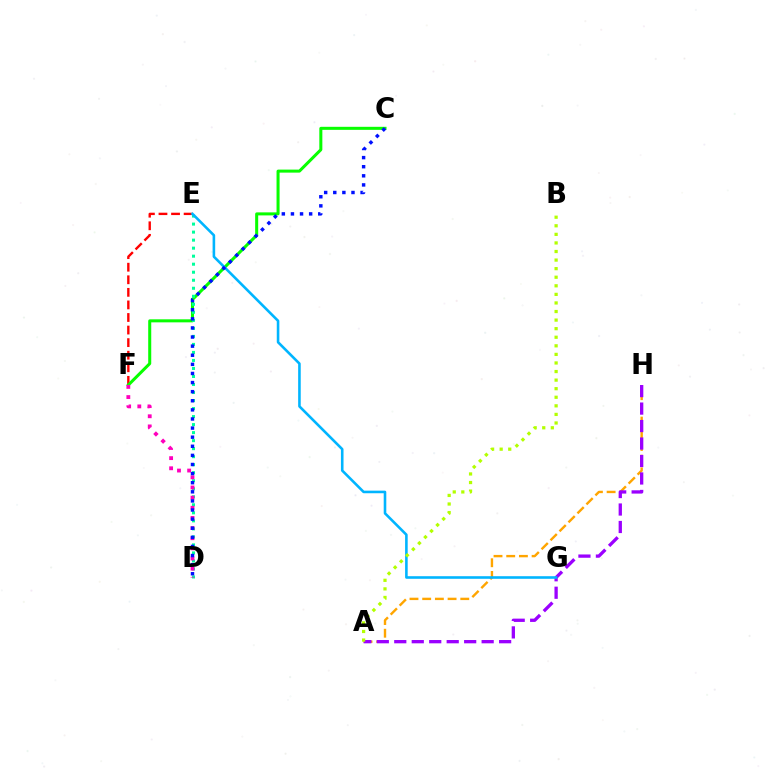{('E', 'F'): [{'color': '#ff0000', 'line_style': 'dashed', 'thickness': 1.71}], ('C', 'F'): [{'color': '#08ff00', 'line_style': 'solid', 'thickness': 2.18}], ('A', 'H'): [{'color': '#ffa500', 'line_style': 'dashed', 'thickness': 1.72}, {'color': '#9b00ff', 'line_style': 'dashed', 'thickness': 2.37}], ('D', 'E'): [{'color': '#00ff9d', 'line_style': 'dotted', 'thickness': 2.18}], ('D', 'F'): [{'color': '#ff00bd', 'line_style': 'dotted', 'thickness': 2.76}], ('E', 'G'): [{'color': '#00b5ff', 'line_style': 'solid', 'thickness': 1.87}], ('C', 'D'): [{'color': '#0010ff', 'line_style': 'dotted', 'thickness': 2.47}], ('A', 'B'): [{'color': '#b3ff00', 'line_style': 'dotted', 'thickness': 2.33}]}